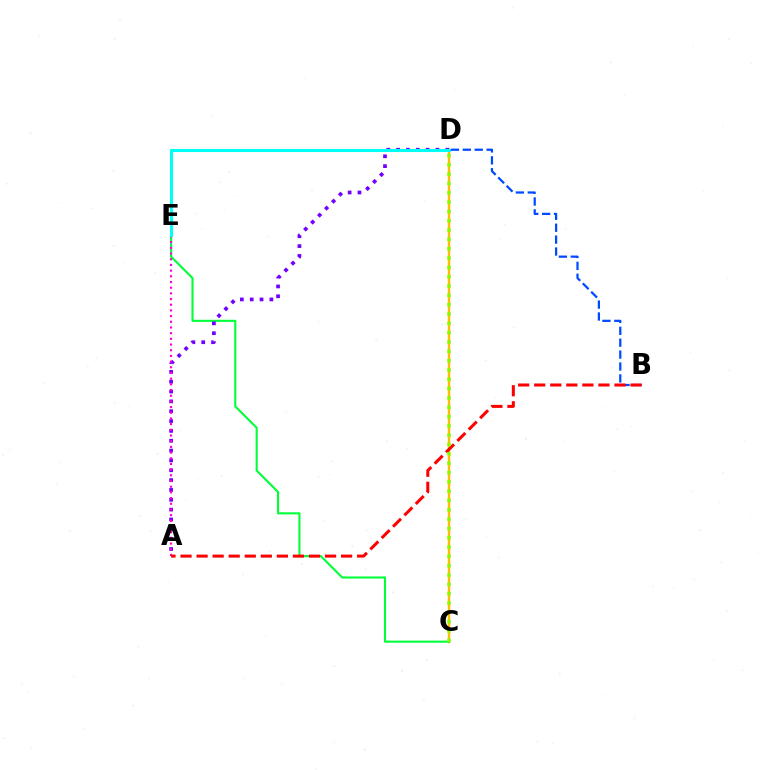{('C', 'D'): [{'color': '#ffbd00', 'line_style': 'solid', 'thickness': 1.72}, {'color': '#84ff00', 'line_style': 'dotted', 'thickness': 2.53}], ('C', 'E'): [{'color': '#00ff39', 'line_style': 'solid', 'thickness': 1.51}], ('A', 'D'): [{'color': '#7200ff', 'line_style': 'dotted', 'thickness': 2.67}], ('A', 'E'): [{'color': '#ff00cf', 'line_style': 'dotted', 'thickness': 1.54}], ('D', 'E'): [{'color': '#00fff6', 'line_style': 'solid', 'thickness': 2.21}], ('B', 'D'): [{'color': '#004bff', 'line_style': 'dashed', 'thickness': 1.62}], ('A', 'B'): [{'color': '#ff0000', 'line_style': 'dashed', 'thickness': 2.18}]}